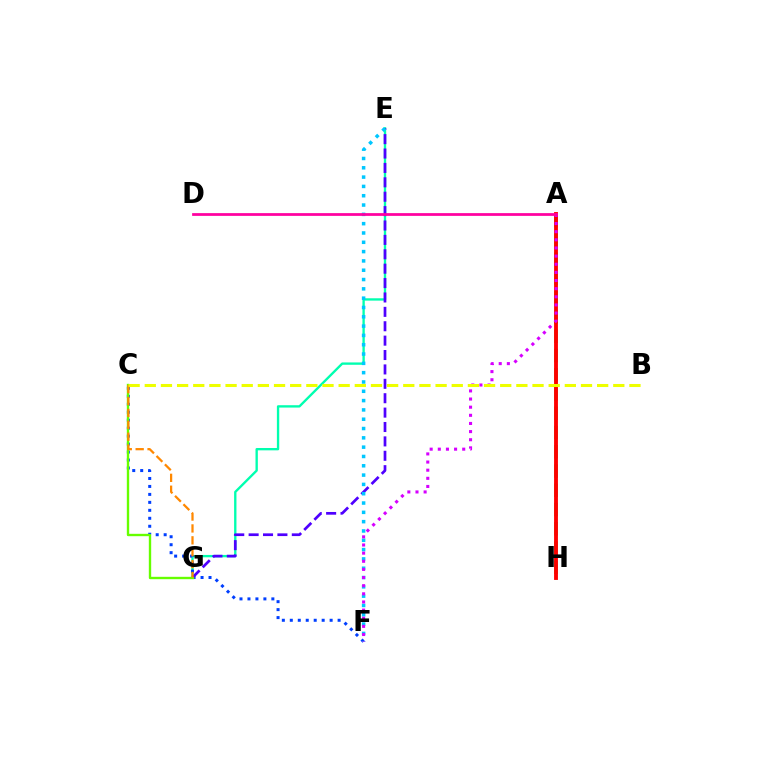{('E', 'G'): [{'color': '#00ffaf', 'line_style': 'solid', 'thickness': 1.69}, {'color': '#4f00ff', 'line_style': 'dashed', 'thickness': 1.96}], ('C', 'F'): [{'color': '#003fff', 'line_style': 'dotted', 'thickness': 2.16}], ('C', 'G'): [{'color': '#66ff00', 'line_style': 'solid', 'thickness': 1.7}, {'color': '#ff8800', 'line_style': 'dashed', 'thickness': 1.62}], ('A', 'H'): [{'color': '#00ff27', 'line_style': 'dashed', 'thickness': 2.62}, {'color': '#ff0000', 'line_style': 'solid', 'thickness': 2.77}], ('E', 'F'): [{'color': '#00c7ff', 'line_style': 'dotted', 'thickness': 2.53}], ('A', 'F'): [{'color': '#d600ff', 'line_style': 'dotted', 'thickness': 2.21}], ('B', 'C'): [{'color': '#eeff00', 'line_style': 'dashed', 'thickness': 2.19}], ('A', 'D'): [{'color': '#ff00a0', 'line_style': 'solid', 'thickness': 1.98}]}